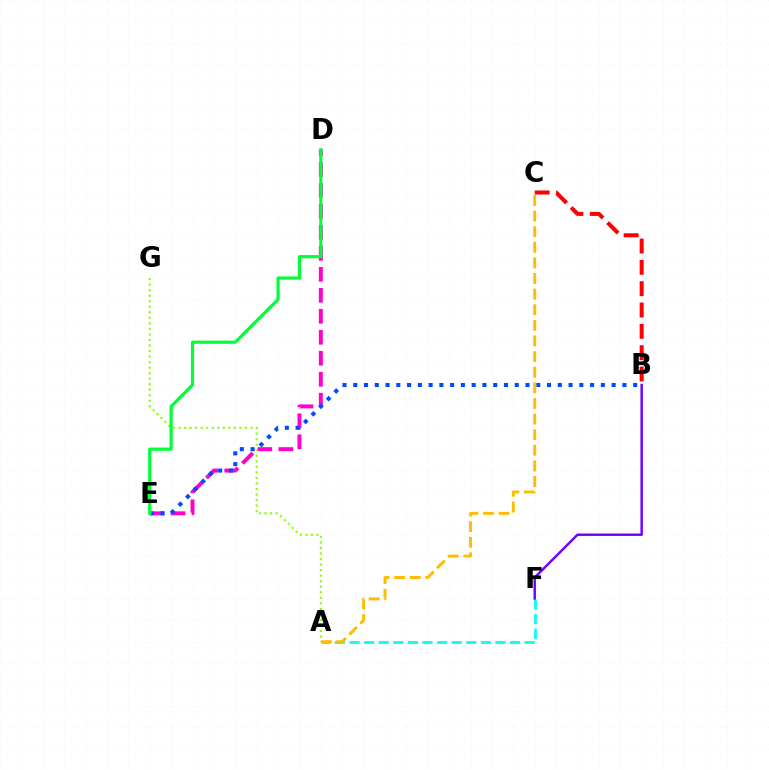{('D', 'E'): [{'color': '#ff00cf', 'line_style': 'dashed', 'thickness': 2.85}, {'color': '#00ff39', 'line_style': 'solid', 'thickness': 2.29}], ('B', 'E'): [{'color': '#004bff', 'line_style': 'dotted', 'thickness': 2.93}], ('B', 'F'): [{'color': '#7200ff', 'line_style': 'solid', 'thickness': 1.77}], ('B', 'C'): [{'color': '#ff0000', 'line_style': 'dashed', 'thickness': 2.9}], ('A', 'F'): [{'color': '#00fff6', 'line_style': 'dashed', 'thickness': 1.98}], ('A', 'G'): [{'color': '#84ff00', 'line_style': 'dotted', 'thickness': 1.5}], ('A', 'C'): [{'color': '#ffbd00', 'line_style': 'dashed', 'thickness': 2.12}]}